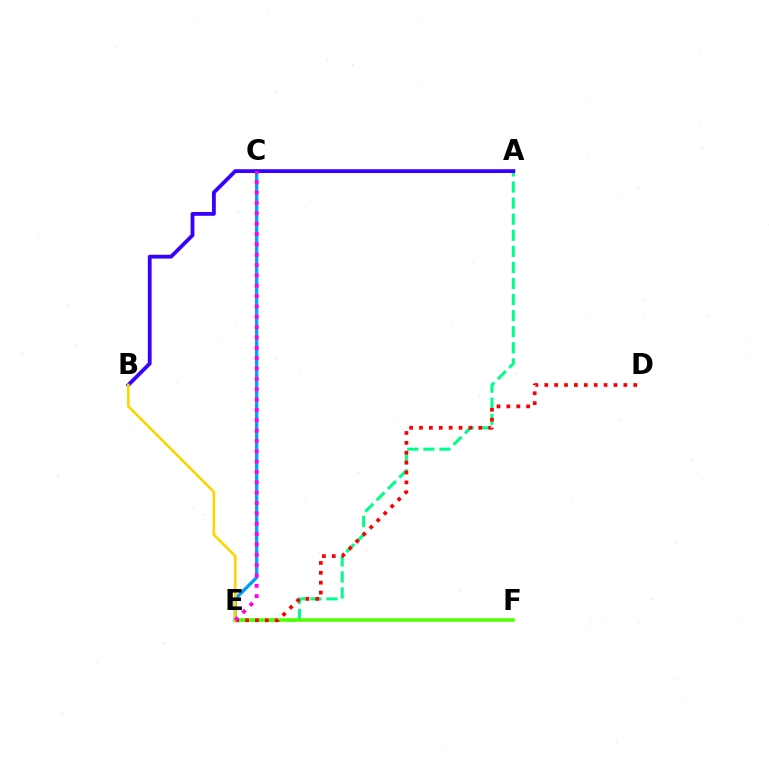{('C', 'E'): [{'color': '#009eff', 'line_style': 'solid', 'thickness': 2.36}, {'color': '#ff00ed', 'line_style': 'dotted', 'thickness': 2.81}], ('A', 'E'): [{'color': '#00ff86', 'line_style': 'dashed', 'thickness': 2.18}], ('E', 'F'): [{'color': '#4fff00', 'line_style': 'solid', 'thickness': 2.52}], ('D', 'E'): [{'color': '#ff0000', 'line_style': 'dotted', 'thickness': 2.69}], ('A', 'B'): [{'color': '#3700ff', 'line_style': 'solid', 'thickness': 2.74}], ('B', 'E'): [{'color': '#ffd500', 'line_style': 'solid', 'thickness': 1.87}]}